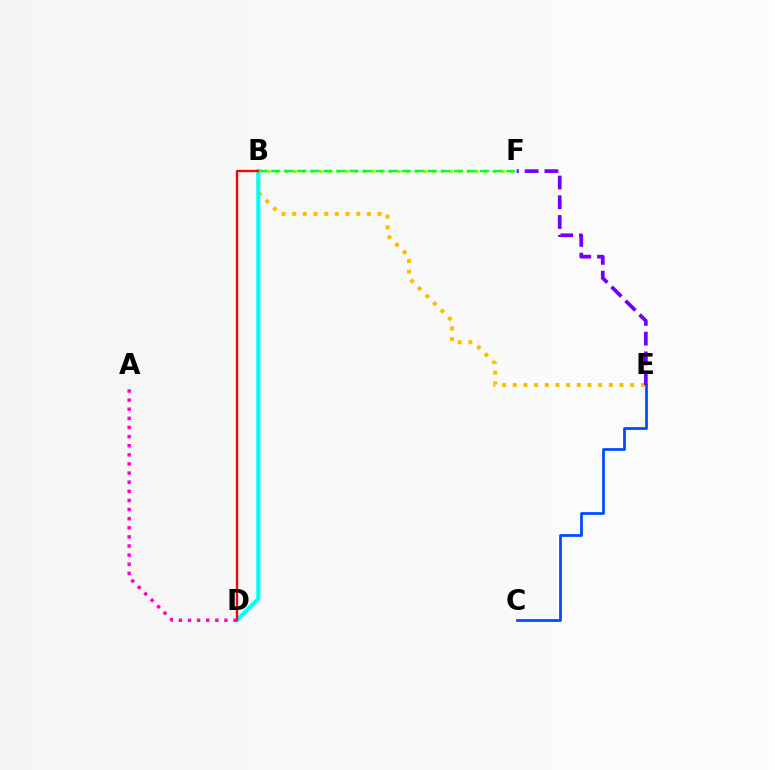{('B', 'E'): [{'color': '#ffbd00', 'line_style': 'dotted', 'thickness': 2.9}], ('C', 'E'): [{'color': '#004bff', 'line_style': 'solid', 'thickness': 1.98}], ('B', 'F'): [{'color': '#84ff00', 'line_style': 'dotted', 'thickness': 2.36}, {'color': '#00ff39', 'line_style': 'dashed', 'thickness': 1.77}], ('B', 'D'): [{'color': '#00fff6', 'line_style': 'solid', 'thickness': 2.93}, {'color': '#ff0000', 'line_style': 'solid', 'thickness': 1.68}], ('E', 'F'): [{'color': '#7200ff', 'line_style': 'dashed', 'thickness': 2.68}], ('A', 'D'): [{'color': '#ff00cf', 'line_style': 'dotted', 'thickness': 2.48}]}